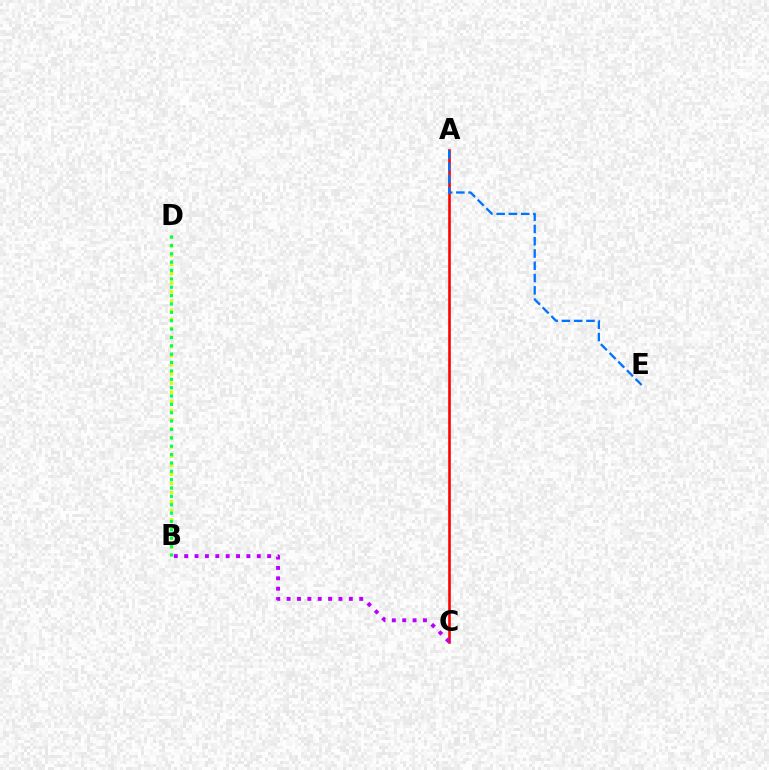{('A', 'C'): [{'color': '#ff0000', 'line_style': 'solid', 'thickness': 1.87}], ('B', 'D'): [{'color': '#d1ff00', 'line_style': 'dotted', 'thickness': 2.48}, {'color': '#00ff5c', 'line_style': 'dotted', 'thickness': 2.27}], ('A', 'E'): [{'color': '#0074ff', 'line_style': 'dashed', 'thickness': 1.67}], ('B', 'C'): [{'color': '#b900ff', 'line_style': 'dotted', 'thickness': 2.82}]}